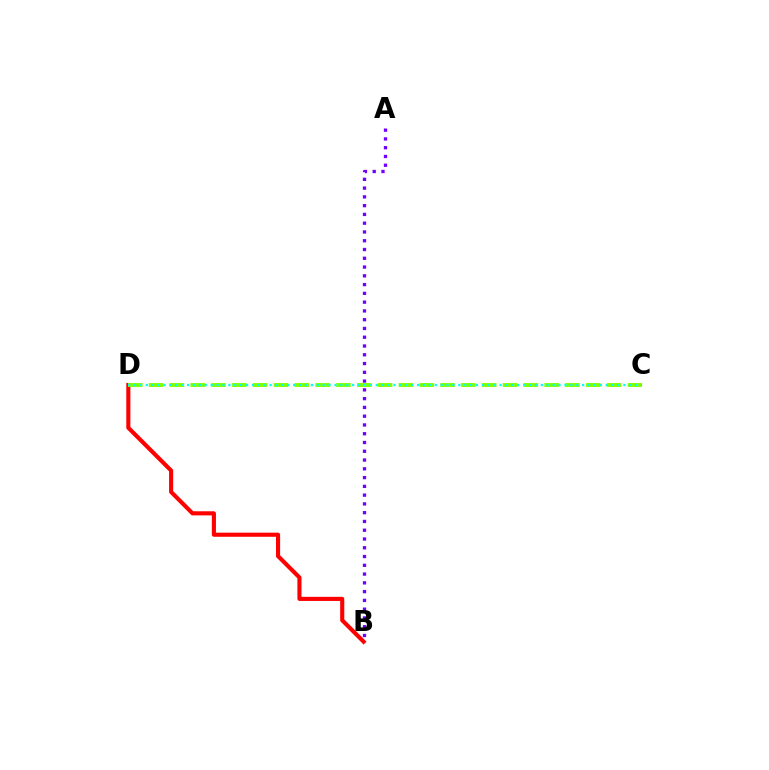{('B', 'D'): [{'color': '#ff0000', 'line_style': 'solid', 'thickness': 2.96}], ('A', 'B'): [{'color': '#7200ff', 'line_style': 'dotted', 'thickness': 2.38}], ('C', 'D'): [{'color': '#84ff00', 'line_style': 'dashed', 'thickness': 2.83}, {'color': '#00fff6', 'line_style': 'dotted', 'thickness': 1.6}]}